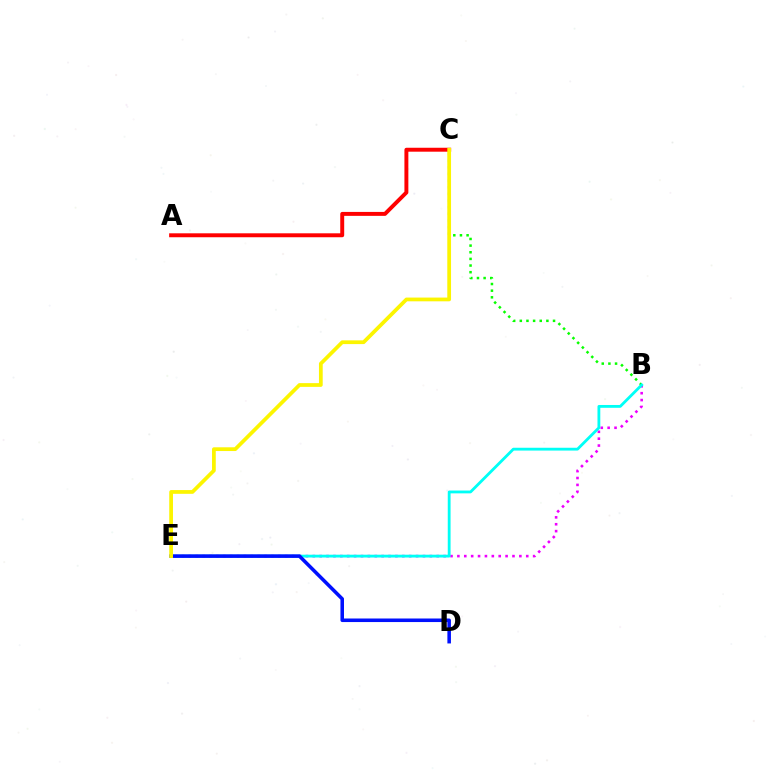{('B', 'C'): [{'color': '#08ff00', 'line_style': 'dotted', 'thickness': 1.81}], ('B', 'E'): [{'color': '#ee00ff', 'line_style': 'dotted', 'thickness': 1.87}, {'color': '#00fff6', 'line_style': 'solid', 'thickness': 2.03}], ('D', 'E'): [{'color': '#0010ff', 'line_style': 'solid', 'thickness': 2.56}], ('A', 'C'): [{'color': '#ff0000', 'line_style': 'solid', 'thickness': 2.84}], ('C', 'E'): [{'color': '#fcf500', 'line_style': 'solid', 'thickness': 2.69}]}